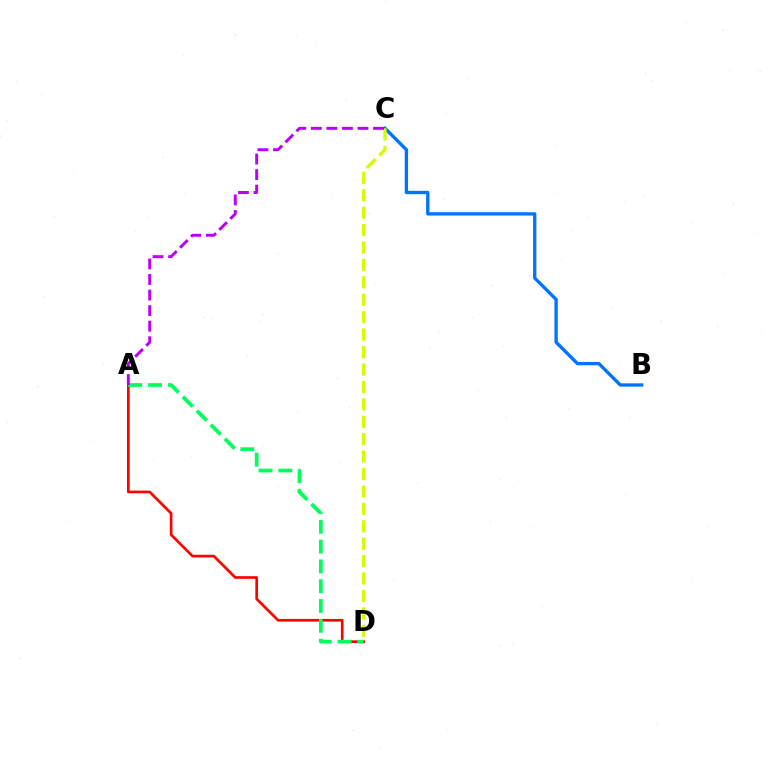{('A', 'D'): [{'color': '#ff0000', 'line_style': 'solid', 'thickness': 1.92}, {'color': '#00ff5c', 'line_style': 'dashed', 'thickness': 2.69}], ('B', 'C'): [{'color': '#0074ff', 'line_style': 'solid', 'thickness': 2.4}], ('C', 'D'): [{'color': '#d1ff00', 'line_style': 'dashed', 'thickness': 2.37}], ('A', 'C'): [{'color': '#b900ff', 'line_style': 'dashed', 'thickness': 2.11}]}